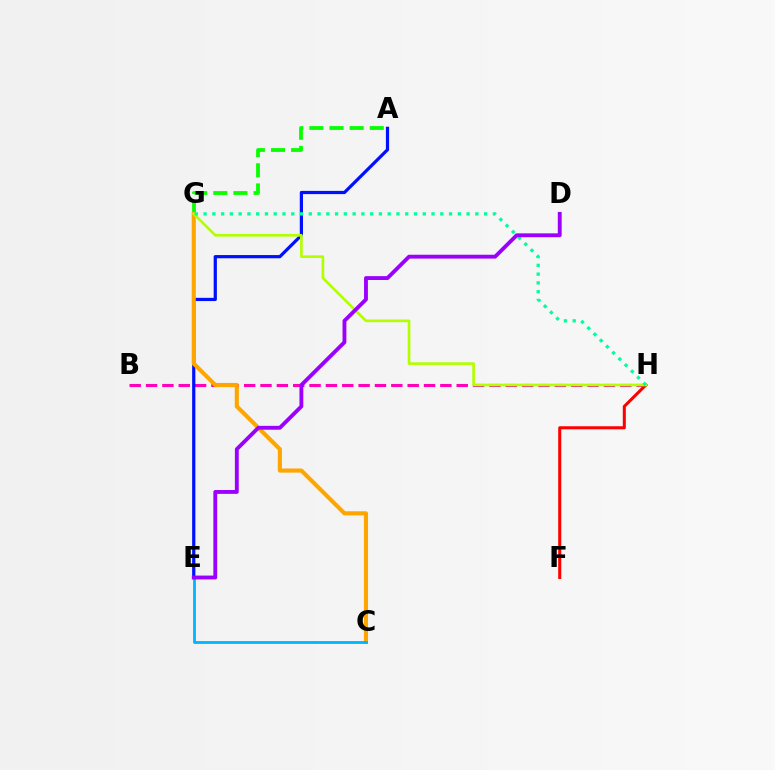{('B', 'H'): [{'color': '#ff00bd', 'line_style': 'dashed', 'thickness': 2.22}], ('A', 'E'): [{'color': '#0010ff', 'line_style': 'solid', 'thickness': 2.32}], ('F', 'H'): [{'color': '#ff0000', 'line_style': 'solid', 'thickness': 2.19}], ('A', 'G'): [{'color': '#08ff00', 'line_style': 'dashed', 'thickness': 2.74}], ('C', 'G'): [{'color': '#ffa500', 'line_style': 'solid', 'thickness': 2.96}], ('G', 'H'): [{'color': '#b3ff00', 'line_style': 'solid', 'thickness': 1.93}, {'color': '#00ff9d', 'line_style': 'dotted', 'thickness': 2.38}], ('C', 'E'): [{'color': '#00b5ff', 'line_style': 'solid', 'thickness': 2.01}], ('D', 'E'): [{'color': '#9b00ff', 'line_style': 'solid', 'thickness': 2.78}]}